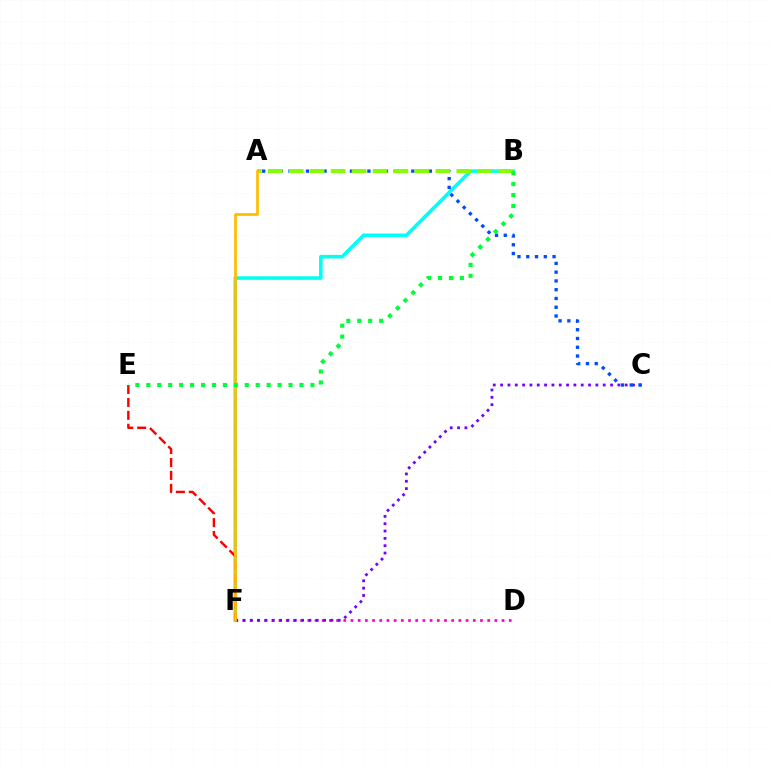{('B', 'F'): [{'color': '#00fff6', 'line_style': 'solid', 'thickness': 2.58}], ('D', 'F'): [{'color': '#ff00cf', 'line_style': 'dotted', 'thickness': 1.95}], ('C', 'F'): [{'color': '#7200ff', 'line_style': 'dotted', 'thickness': 1.99}], ('A', 'C'): [{'color': '#004bff', 'line_style': 'dotted', 'thickness': 2.38}], ('E', 'F'): [{'color': '#ff0000', 'line_style': 'dashed', 'thickness': 1.75}], ('A', 'B'): [{'color': '#84ff00', 'line_style': 'dashed', 'thickness': 2.85}], ('A', 'F'): [{'color': '#ffbd00', 'line_style': 'solid', 'thickness': 1.98}], ('B', 'E'): [{'color': '#00ff39', 'line_style': 'dotted', 'thickness': 2.97}]}